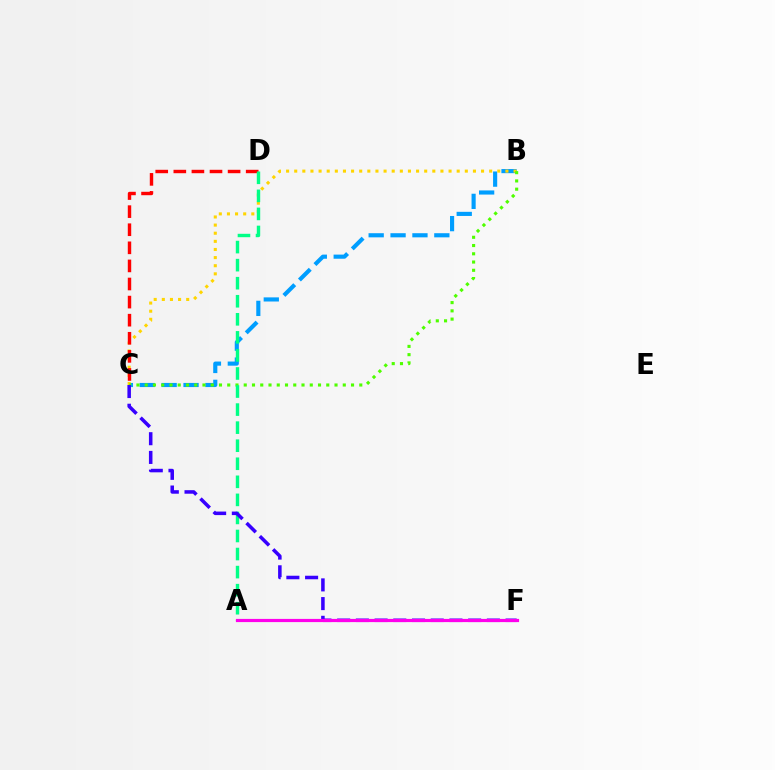{('B', 'C'): [{'color': '#009eff', 'line_style': 'dashed', 'thickness': 2.97}, {'color': '#ffd500', 'line_style': 'dotted', 'thickness': 2.21}, {'color': '#4fff00', 'line_style': 'dotted', 'thickness': 2.24}], ('C', 'D'): [{'color': '#ff0000', 'line_style': 'dashed', 'thickness': 2.46}], ('A', 'D'): [{'color': '#00ff86', 'line_style': 'dashed', 'thickness': 2.45}], ('C', 'F'): [{'color': '#3700ff', 'line_style': 'dashed', 'thickness': 2.54}], ('A', 'F'): [{'color': '#ff00ed', 'line_style': 'solid', 'thickness': 2.3}]}